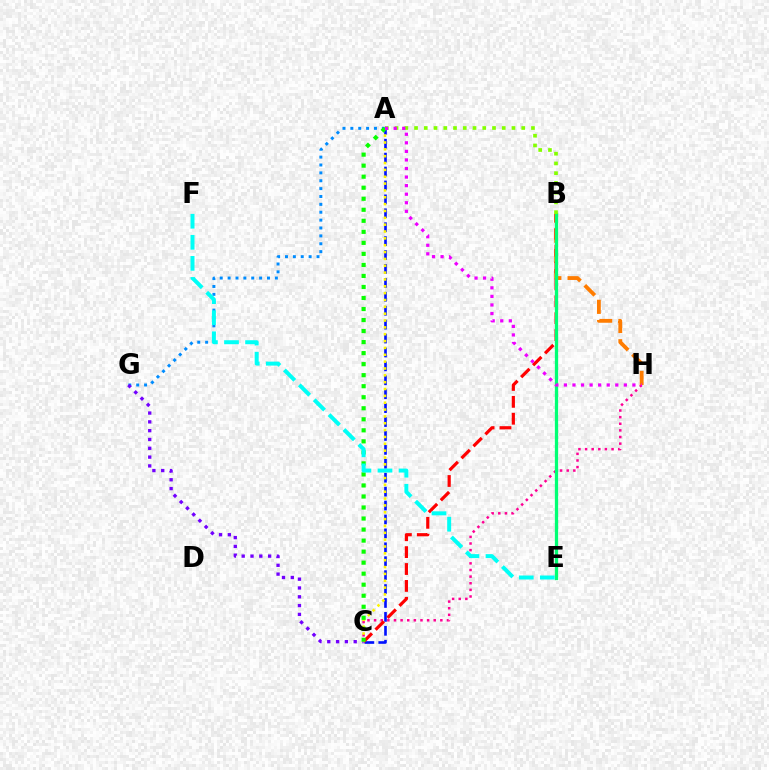{('A', 'G'): [{'color': '#008cff', 'line_style': 'dotted', 'thickness': 2.14}], ('C', 'H'): [{'color': '#ff0094', 'line_style': 'dotted', 'thickness': 1.8}], ('B', 'H'): [{'color': '#ff7c00', 'line_style': 'dashed', 'thickness': 2.75}], ('A', 'C'): [{'color': '#0010ff', 'line_style': 'dashed', 'thickness': 1.89}, {'color': '#fcf500', 'line_style': 'dotted', 'thickness': 1.86}, {'color': '#08ff00', 'line_style': 'dotted', 'thickness': 3.0}], ('C', 'G'): [{'color': '#7200ff', 'line_style': 'dotted', 'thickness': 2.39}], ('B', 'C'): [{'color': '#ff0000', 'line_style': 'dashed', 'thickness': 2.3}], ('B', 'E'): [{'color': '#00ff74', 'line_style': 'solid', 'thickness': 2.36}], ('E', 'F'): [{'color': '#00fff6', 'line_style': 'dashed', 'thickness': 2.86}], ('A', 'B'): [{'color': '#84ff00', 'line_style': 'dotted', 'thickness': 2.65}], ('A', 'H'): [{'color': '#ee00ff', 'line_style': 'dotted', 'thickness': 2.33}]}